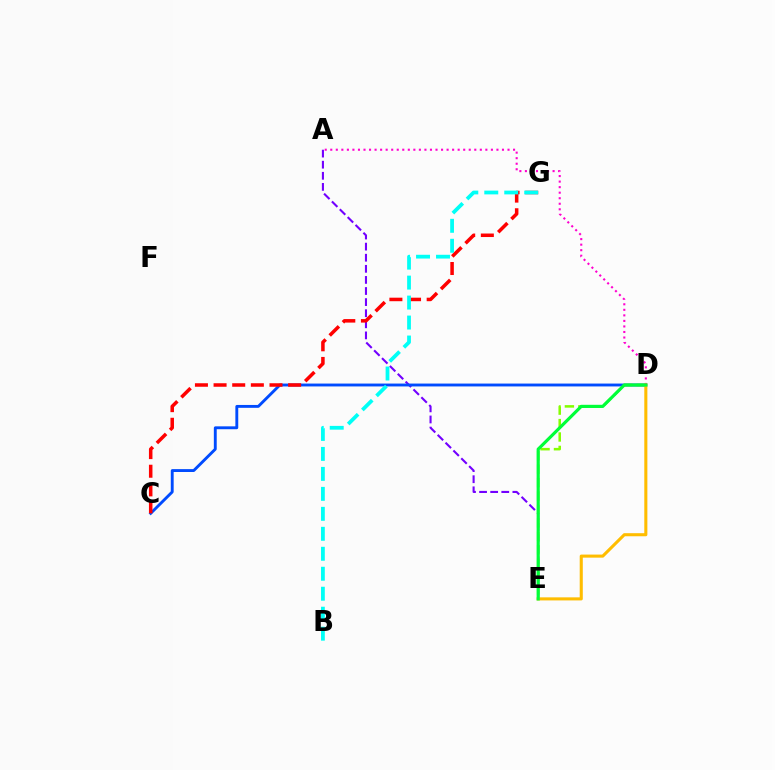{('A', 'E'): [{'color': '#7200ff', 'line_style': 'dashed', 'thickness': 1.51}], ('C', 'D'): [{'color': '#004bff', 'line_style': 'solid', 'thickness': 2.07}], ('D', 'E'): [{'color': '#84ff00', 'line_style': 'dashed', 'thickness': 1.82}, {'color': '#ffbd00', 'line_style': 'solid', 'thickness': 2.21}, {'color': '#00ff39', 'line_style': 'solid', 'thickness': 2.28}], ('A', 'D'): [{'color': '#ff00cf', 'line_style': 'dotted', 'thickness': 1.5}], ('C', 'G'): [{'color': '#ff0000', 'line_style': 'dashed', 'thickness': 2.53}], ('B', 'G'): [{'color': '#00fff6', 'line_style': 'dashed', 'thickness': 2.71}]}